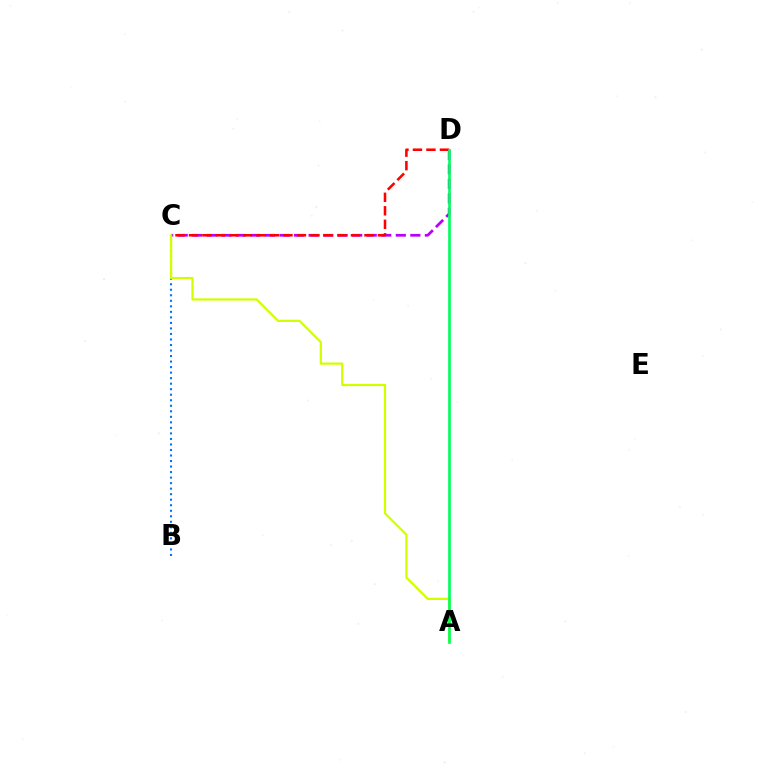{('C', 'D'): [{'color': '#b900ff', 'line_style': 'dashed', 'thickness': 1.98}, {'color': '#ff0000', 'line_style': 'dashed', 'thickness': 1.83}], ('B', 'C'): [{'color': '#0074ff', 'line_style': 'dotted', 'thickness': 1.5}], ('A', 'C'): [{'color': '#d1ff00', 'line_style': 'solid', 'thickness': 1.61}], ('A', 'D'): [{'color': '#00ff5c', 'line_style': 'solid', 'thickness': 1.93}]}